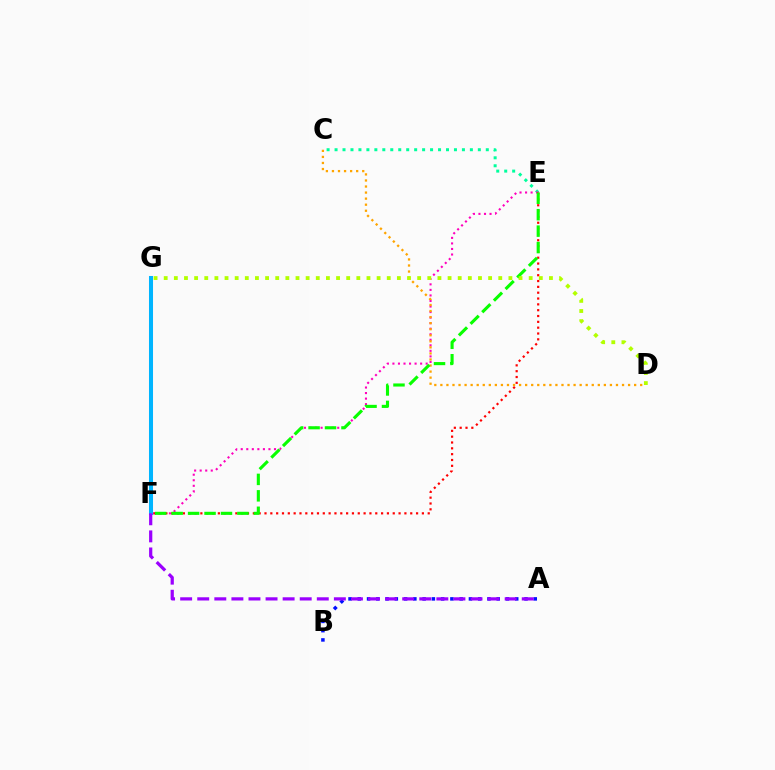{('C', 'E'): [{'color': '#00ff9d', 'line_style': 'dotted', 'thickness': 2.16}], ('E', 'F'): [{'color': '#ff00bd', 'line_style': 'dotted', 'thickness': 1.51}, {'color': '#ff0000', 'line_style': 'dotted', 'thickness': 1.58}, {'color': '#08ff00', 'line_style': 'dashed', 'thickness': 2.23}], ('A', 'B'): [{'color': '#0010ff', 'line_style': 'dotted', 'thickness': 2.52}], ('C', 'D'): [{'color': '#ffa500', 'line_style': 'dotted', 'thickness': 1.65}], ('F', 'G'): [{'color': '#00b5ff', 'line_style': 'solid', 'thickness': 2.9}], ('A', 'F'): [{'color': '#9b00ff', 'line_style': 'dashed', 'thickness': 2.32}], ('D', 'G'): [{'color': '#b3ff00', 'line_style': 'dotted', 'thickness': 2.75}]}